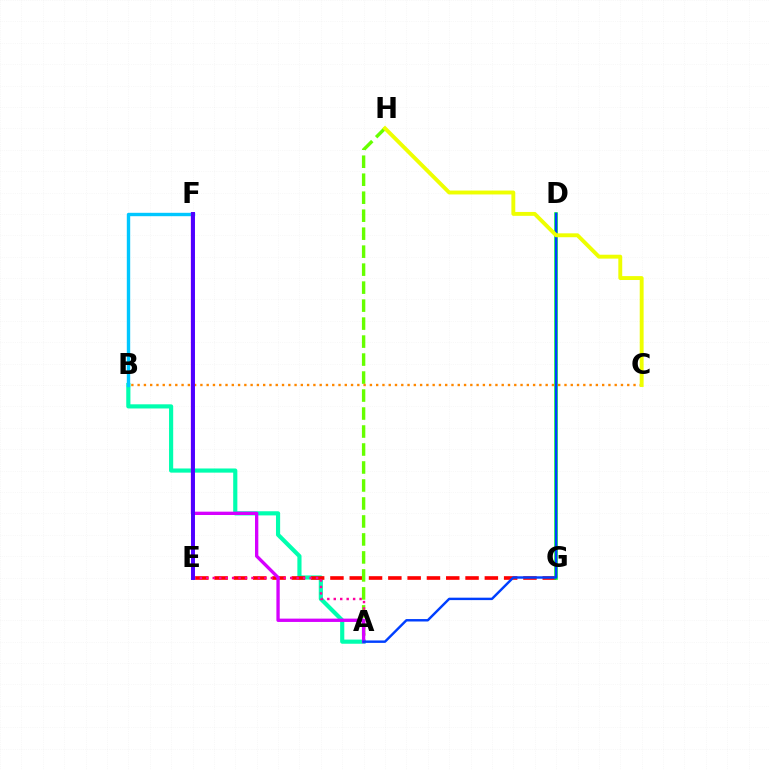{('A', 'B'): [{'color': '#00ffaf', 'line_style': 'solid', 'thickness': 2.99}], ('E', 'G'): [{'color': '#ff0000', 'line_style': 'dashed', 'thickness': 2.62}], ('D', 'G'): [{'color': '#00ff27', 'line_style': 'solid', 'thickness': 2.56}], ('B', 'F'): [{'color': '#00c7ff', 'line_style': 'solid', 'thickness': 2.44}], ('A', 'H'): [{'color': '#66ff00', 'line_style': 'dashed', 'thickness': 2.44}], ('A', 'E'): [{'color': '#ff00a0', 'line_style': 'dotted', 'thickness': 1.75}], ('B', 'C'): [{'color': '#ff8800', 'line_style': 'dotted', 'thickness': 1.71}], ('A', 'F'): [{'color': '#d600ff', 'line_style': 'solid', 'thickness': 2.39}], ('E', 'F'): [{'color': '#4f00ff', 'line_style': 'solid', 'thickness': 2.84}], ('A', 'D'): [{'color': '#003fff', 'line_style': 'solid', 'thickness': 1.75}], ('C', 'H'): [{'color': '#eeff00', 'line_style': 'solid', 'thickness': 2.81}]}